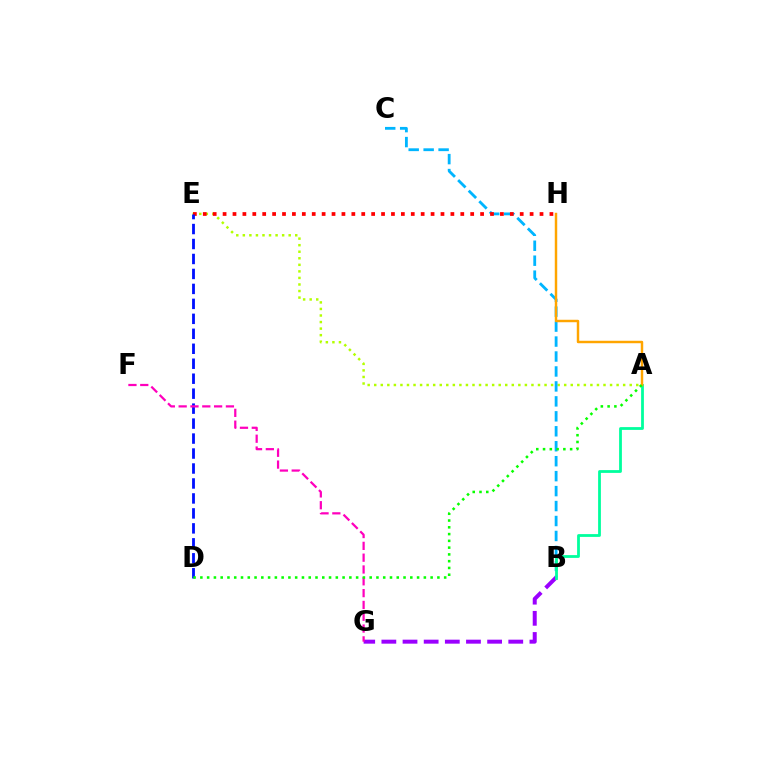{('A', 'E'): [{'color': '#b3ff00', 'line_style': 'dotted', 'thickness': 1.78}], ('B', 'C'): [{'color': '#00b5ff', 'line_style': 'dashed', 'thickness': 2.03}], ('E', 'H'): [{'color': '#ff0000', 'line_style': 'dotted', 'thickness': 2.69}], ('B', 'G'): [{'color': '#9b00ff', 'line_style': 'dashed', 'thickness': 2.87}], ('D', 'E'): [{'color': '#0010ff', 'line_style': 'dashed', 'thickness': 2.03}], ('A', 'B'): [{'color': '#00ff9d', 'line_style': 'solid', 'thickness': 2.01}], ('F', 'G'): [{'color': '#ff00bd', 'line_style': 'dashed', 'thickness': 1.6}], ('A', 'H'): [{'color': '#ffa500', 'line_style': 'solid', 'thickness': 1.77}], ('A', 'D'): [{'color': '#08ff00', 'line_style': 'dotted', 'thickness': 1.84}]}